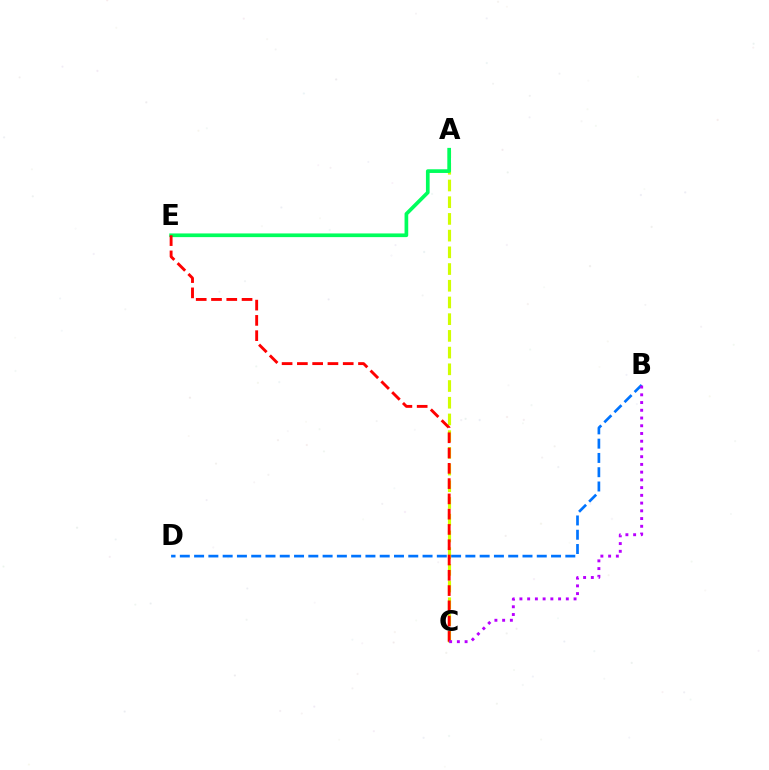{('B', 'D'): [{'color': '#0074ff', 'line_style': 'dashed', 'thickness': 1.94}], ('A', 'C'): [{'color': '#d1ff00', 'line_style': 'dashed', 'thickness': 2.27}], ('A', 'E'): [{'color': '#00ff5c', 'line_style': 'solid', 'thickness': 2.65}], ('C', 'E'): [{'color': '#ff0000', 'line_style': 'dashed', 'thickness': 2.08}], ('B', 'C'): [{'color': '#b900ff', 'line_style': 'dotted', 'thickness': 2.1}]}